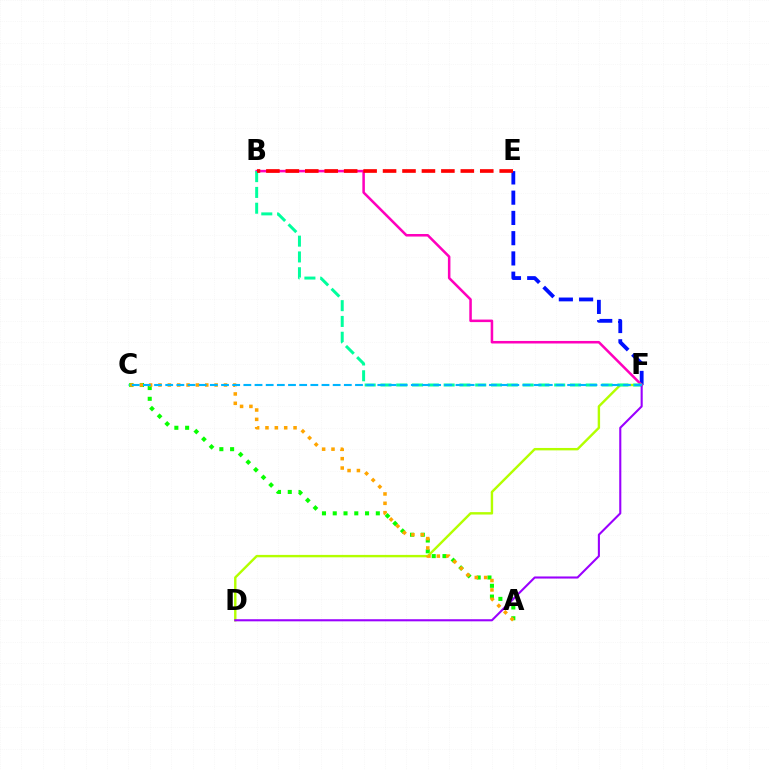{('E', 'F'): [{'color': '#0010ff', 'line_style': 'dashed', 'thickness': 2.75}], ('A', 'C'): [{'color': '#08ff00', 'line_style': 'dotted', 'thickness': 2.93}, {'color': '#ffa500', 'line_style': 'dotted', 'thickness': 2.54}], ('B', 'F'): [{'color': '#ff00bd', 'line_style': 'solid', 'thickness': 1.83}, {'color': '#00ff9d', 'line_style': 'dashed', 'thickness': 2.15}], ('D', 'F'): [{'color': '#b3ff00', 'line_style': 'solid', 'thickness': 1.74}, {'color': '#9b00ff', 'line_style': 'solid', 'thickness': 1.51}], ('B', 'E'): [{'color': '#ff0000', 'line_style': 'dashed', 'thickness': 2.64}], ('C', 'F'): [{'color': '#00b5ff', 'line_style': 'dashed', 'thickness': 1.52}]}